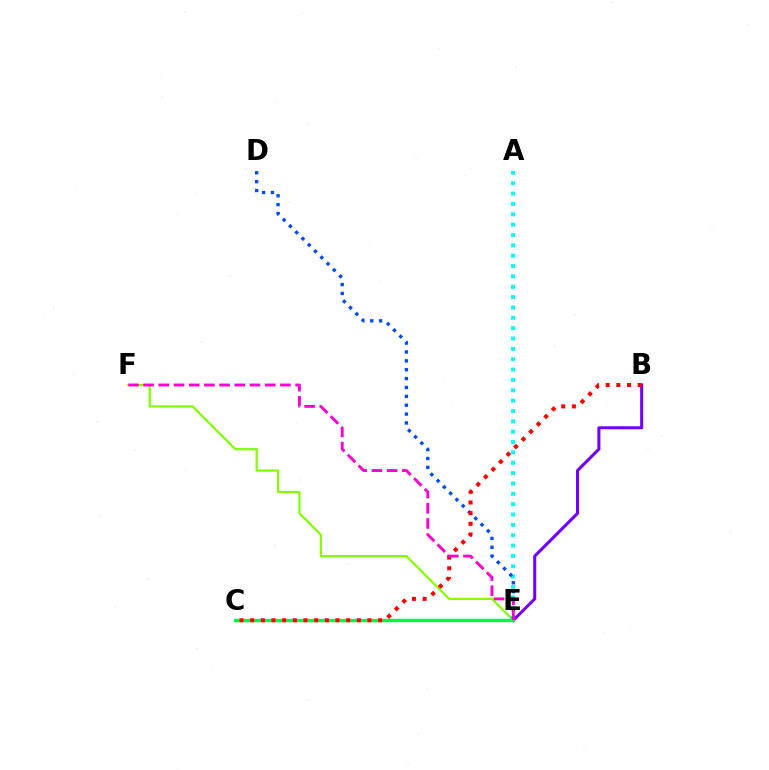{('E', 'F'): [{'color': '#84ff00', 'line_style': 'solid', 'thickness': 1.59}, {'color': '#ff00cf', 'line_style': 'dashed', 'thickness': 2.07}], ('A', 'E'): [{'color': '#00fff6', 'line_style': 'dotted', 'thickness': 2.81}], ('B', 'E'): [{'color': '#7200ff', 'line_style': 'solid', 'thickness': 2.18}], ('D', 'E'): [{'color': '#004bff', 'line_style': 'dotted', 'thickness': 2.41}], ('C', 'E'): [{'color': '#ffbd00', 'line_style': 'dotted', 'thickness': 2.11}, {'color': '#00ff39', 'line_style': 'solid', 'thickness': 2.44}], ('B', 'C'): [{'color': '#ff0000', 'line_style': 'dotted', 'thickness': 2.9}]}